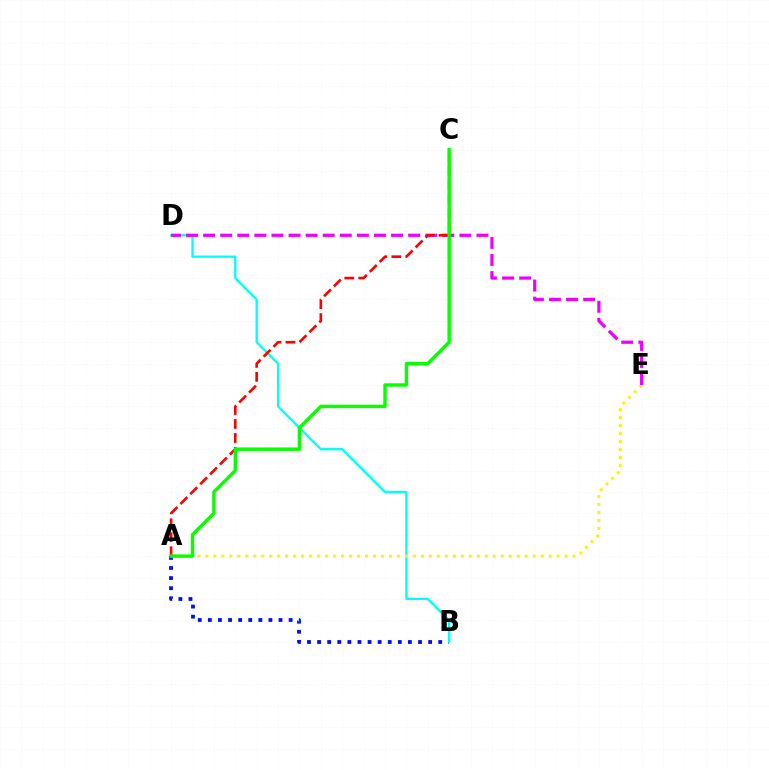{('A', 'B'): [{'color': '#0010ff', 'line_style': 'dotted', 'thickness': 2.74}], ('B', 'D'): [{'color': '#00fff6', 'line_style': 'solid', 'thickness': 1.65}], ('A', 'E'): [{'color': '#fcf500', 'line_style': 'dotted', 'thickness': 2.17}], ('D', 'E'): [{'color': '#ee00ff', 'line_style': 'dashed', 'thickness': 2.32}], ('A', 'C'): [{'color': '#ff0000', 'line_style': 'dashed', 'thickness': 1.9}, {'color': '#08ff00', 'line_style': 'solid', 'thickness': 2.47}]}